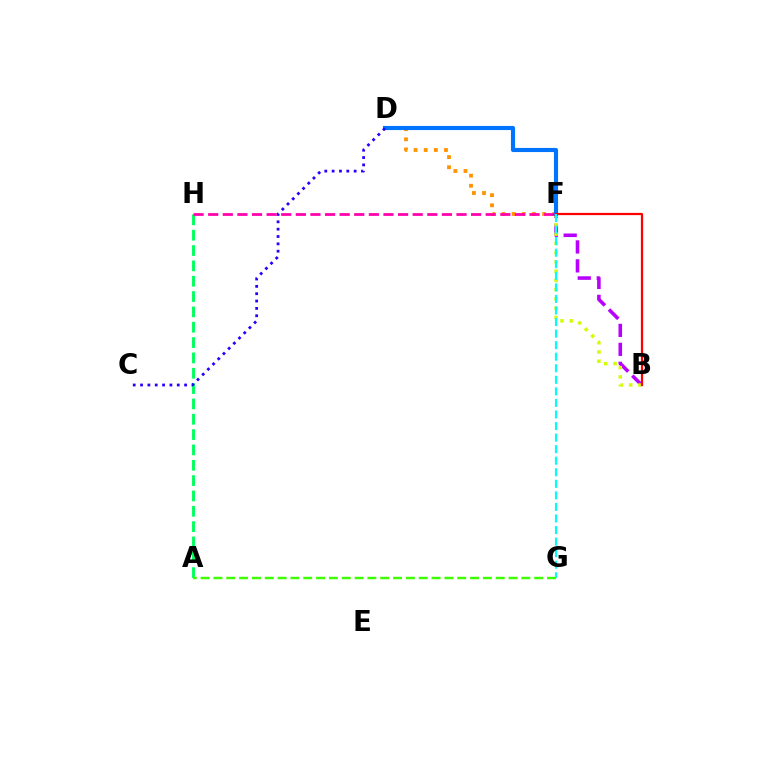{('A', 'H'): [{'color': '#00ff5c', 'line_style': 'dashed', 'thickness': 2.08}], ('D', 'F'): [{'color': '#ff9400', 'line_style': 'dotted', 'thickness': 2.75}, {'color': '#0074ff', 'line_style': 'solid', 'thickness': 2.96}], ('A', 'G'): [{'color': '#3dff00', 'line_style': 'dashed', 'thickness': 1.74}], ('B', 'F'): [{'color': '#b900ff', 'line_style': 'dashed', 'thickness': 2.57}, {'color': '#d1ff00', 'line_style': 'dotted', 'thickness': 2.51}, {'color': '#ff0000', 'line_style': 'solid', 'thickness': 1.6}], ('C', 'D'): [{'color': '#2500ff', 'line_style': 'dotted', 'thickness': 1.99}], ('F', 'H'): [{'color': '#ff00ac', 'line_style': 'dashed', 'thickness': 1.98}], ('F', 'G'): [{'color': '#00fff6', 'line_style': 'dashed', 'thickness': 1.57}]}